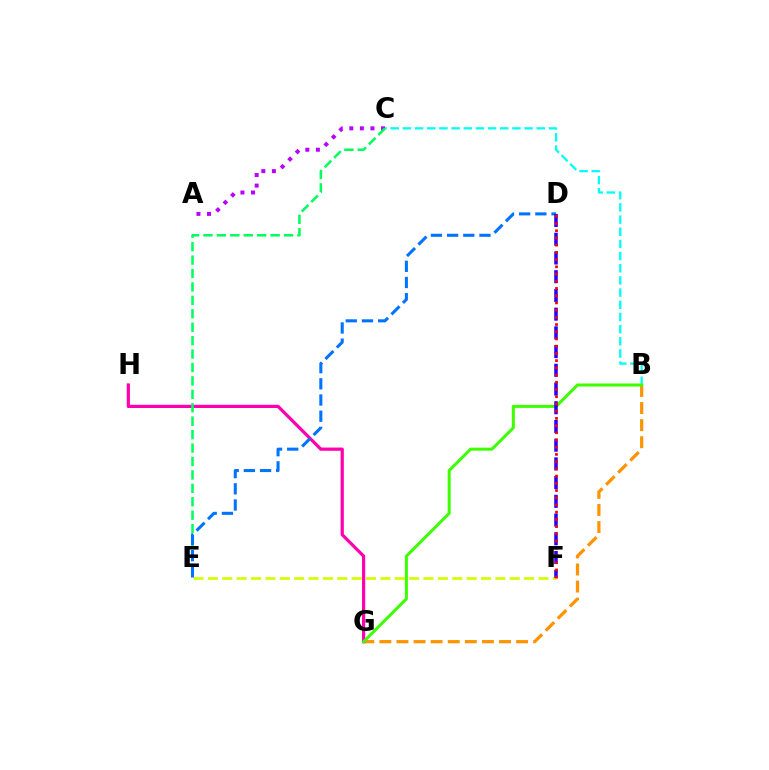{('B', 'C'): [{'color': '#00fff6', 'line_style': 'dashed', 'thickness': 1.65}], ('B', 'G'): [{'color': '#ff9400', 'line_style': 'dashed', 'thickness': 2.32}, {'color': '#3dff00', 'line_style': 'solid', 'thickness': 2.18}], ('E', 'F'): [{'color': '#d1ff00', 'line_style': 'dashed', 'thickness': 1.95}], ('G', 'H'): [{'color': '#ff00ac', 'line_style': 'solid', 'thickness': 2.31}], ('A', 'C'): [{'color': '#b900ff', 'line_style': 'dotted', 'thickness': 2.87}], ('C', 'E'): [{'color': '#00ff5c', 'line_style': 'dashed', 'thickness': 1.82}], ('D', 'E'): [{'color': '#0074ff', 'line_style': 'dashed', 'thickness': 2.2}], ('D', 'F'): [{'color': '#2500ff', 'line_style': 'dashed', 'thickness': 2.54}, {'color': '#ff0000', 'line_style': 'dotted', 'thickness': 1.96}]}